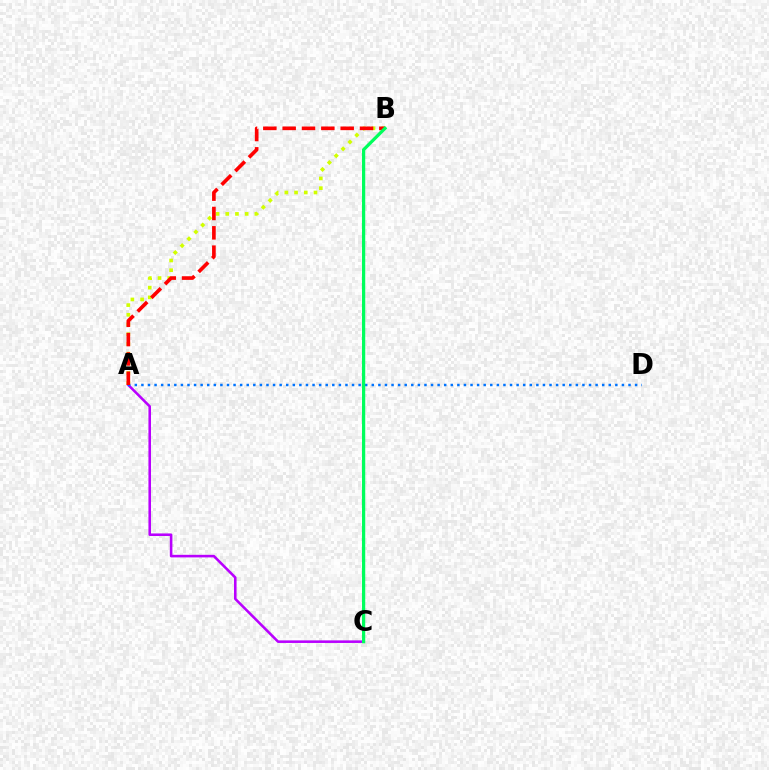{('A', 'C'): [{'color': '#b900ff', 'line_style': 'solid', 'thickness': 1.85}], ('A', 'B'): [{'color': '#d1ff00', 'line_style': 'dotted', 'thickness': 2.64}, {'color': '#ff0000', 'line_style': 'dashed', 'thickness': 2.63}], ('A', 'D'): [{'color': '#0074ff', 'line_style': 'dotted', 'thickness': 1.79}], ('B', 'C'): [{'color': '#00ff5c', 'line_style': 'solid', 'thickness': 2.33}]}